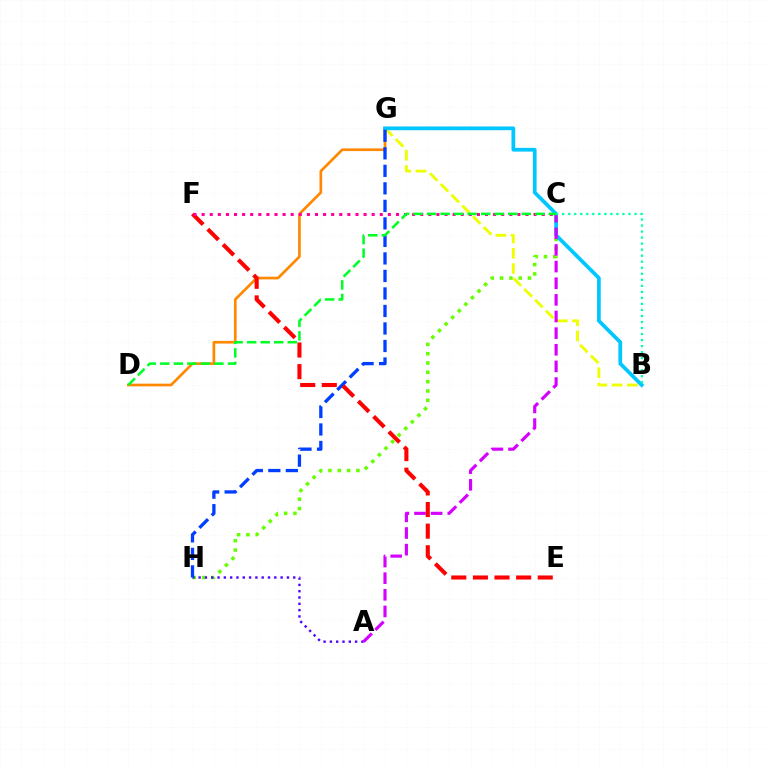{('B', 'G'): [{'color': '#eeff00', 'line_style': 'dashed', 'thickness': 2.07}, {'color': '#00c7ff', 'line_style': 'solid', 'thickness': 2.69}], ('C', 'H'): [{'color': '#66ff00', 'line_style': 'dotted', 'thickness': 2.53}], ('D', 'G'): [{'color': '#ff8800', 'line_style': 'solid', 'thickness': 1.93}], ('A', 'H'): [{'color': '#4f00ff', 'line_style': 'dotted', 'thickness': 1.71}], ('A', 'C'): [{'color': '#d600ff', 'line_style': 'dashed', 'thickness': 2.26}], ('G', 'H'): [{'color': '#003fff', 'line_style': 'dashed', 'thickness': 2.38}], ('E', 'F'): [{'color': '#ff0000', 'line_style': 'dashed', 'thickness': 2.94}], ('C', 'F'): [{'color': '#ff00a0', 'line_style': 'dotted', 'thickness': 2.2}], ('C', 'D'): [{'color': '#00ff27', 'line_style': 'dashed', 'thickness': 1.84}], ('B', 'C'): [{'color': '#00ffaf', 'line_style': 'dotted', 'thickness': 1.64}]}